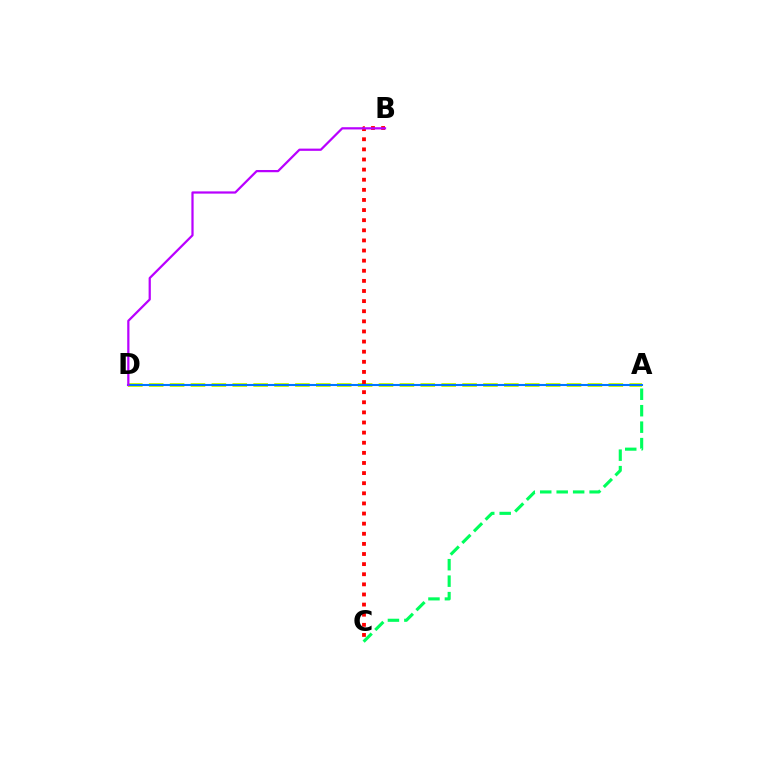{('A', 'D'): [{'color': '#d1ff00', 'line_style': 'dashed', 'thickness': 2.84}, {'color': '#0074ff', 'line_style': 'solid', 'thickness': 1.5}], ('B', 'C'): [{'color': '#ff0000', 'line_style': 'dotted', 'thickness': 2.75}], ('B', 'D'): [{'color': '#b900ff', 'line_style': 'solid', 'thickness': 1.61}], ('A', 'C'): [{'color': '#00ff5c', 'line_style': 'dashed', 'thickness': 2.24}]}